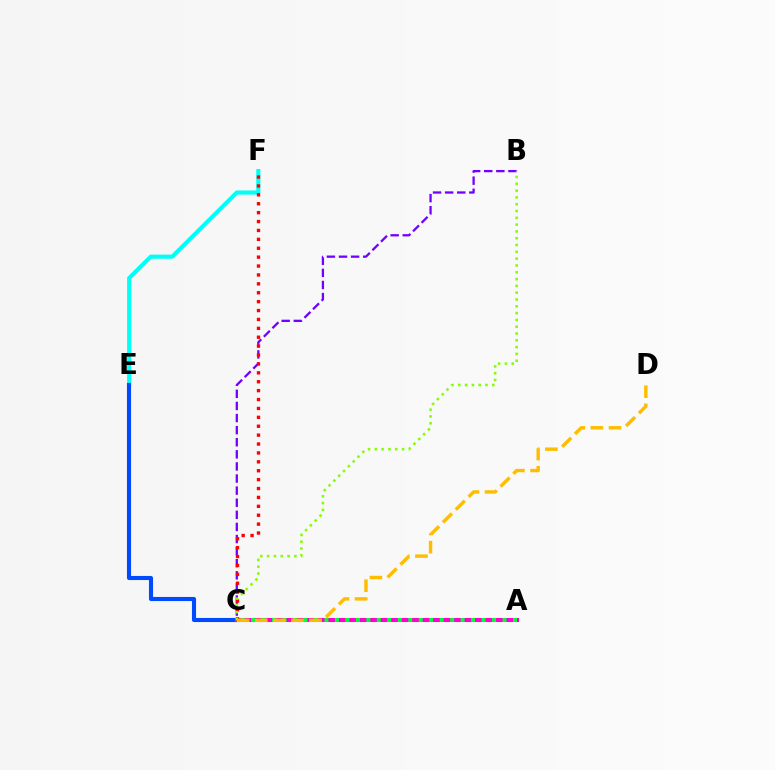{('E', 'F'): [{'color': '#00fff6', 'line_style': 'solid', 'thickness': 2.97}], ('C', 'E'): [{'color': '#004bff', 'line_style': 'solid', 'thickness': 2.95}], ('B', 'C'): [{'color': '#7200ff', 'line_style': 'dashed', 'thickness': 1.64}, {'color': '#84ff00', 'line_style': 'dotted', 'thickness': 1.85}], ('A', 'C'): [{'color': '#ff00cf', 'line_style': 'solid', 'thickness': 2.91}, {'color': '#00ff39', 'line_style': 'dotted', 'thickness': 2.85}], ('C', 'F'): [{'color': '#ff0000', 'line_style': 'dotted', 'thickness': 2.42}], ('C', 'D'): [{'color': '#ffbd00', 'line_style': 'dashed', 'thickness': 2.46}]}